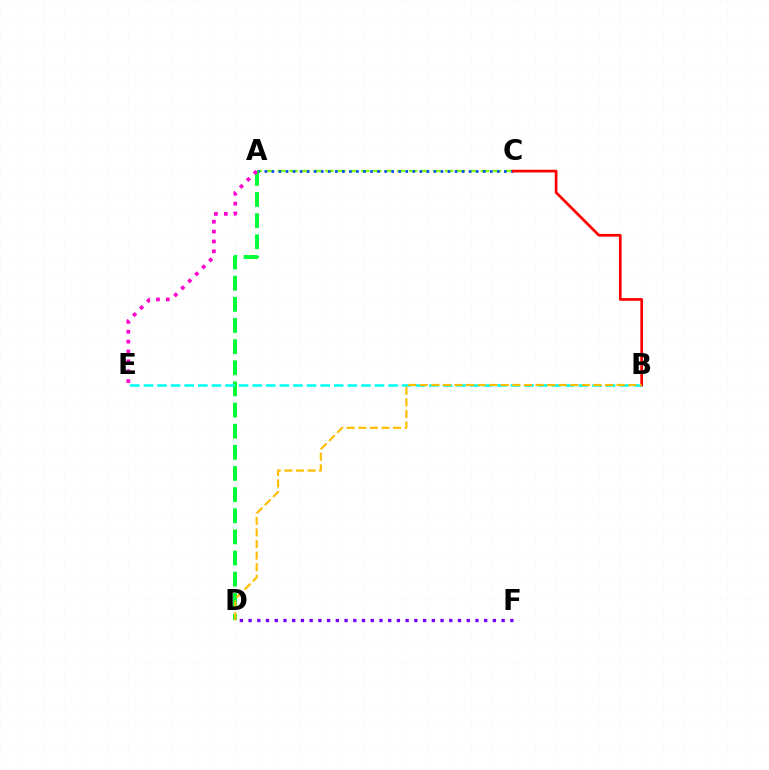{('A', 'C'): [{'color': '#84ff00', 'line_style': 'dashed', 'thickness': 1.62}, {'color': '#004bff', 'line_style': 'dotted', 'thickness': 1.91}], ('A', 'D'): [{'color': '#00ff39', 'line_style': 'dashed', 'thickness': 2.87}], ('B', 'E'): [{'color': '#00fff6', 'line_style': 'dashed', 'thickness': 1.85}], ('A', 'E'): [{'color': '#ff00cf', 'line_style': 'dotted', 'thickness': 2.68}], ('D', 'F'): [{'color': '#7200ff', 'line_style': 'dotted', 'thickness': 2.37}], ('B', 'C'): [{'color': '#ff0000', 'line_style': 'solid', 'thickness': 1.95}], ('B', 'D'): [{'color': '#ffbd00', 'line_style': 'dashed', 'thickness': 1.57}]}